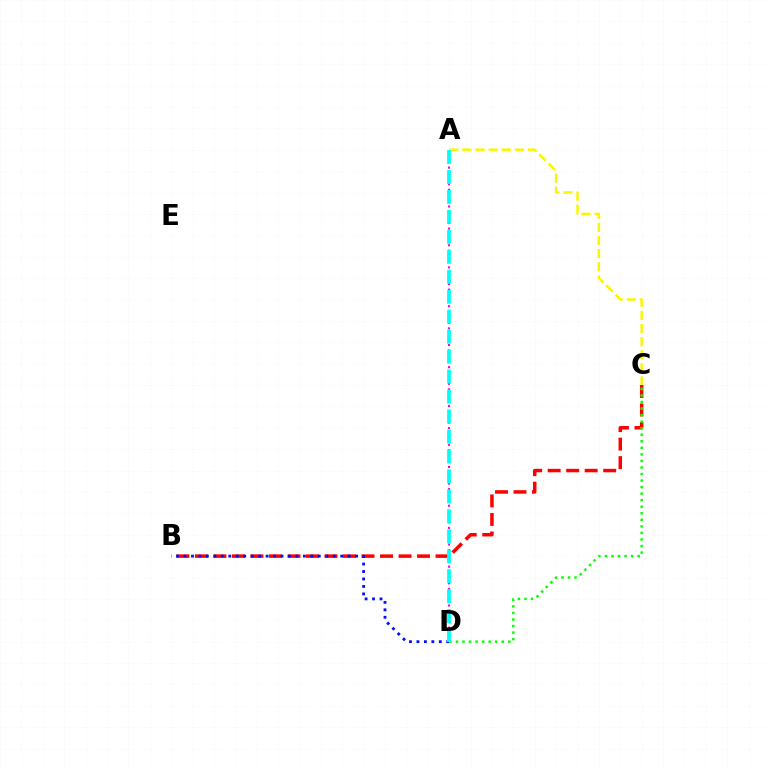{('B', 'C'): [{'color': '#ff0000', 'line_style': 'dashed', 'thickness': 2.51}], ('A', 'D'): [{'color': '#ee00ff', 'line_style': 'dotted', 'thickness': 1.51}, {'color': '#00fff6', 'line_style': 'dashed', 'thickness': 2.71}], ('B', 'D'): [{'color': '#0010ff', 'line_style': 'dotted', 'thickness': 2.03}], ('C', 'D'): [{'color': '#08ff00', 'line_style': 'dotted', 'thickness': 1.78}], ('A', 'C'): [{'color': '#fcf500', 'line_style': 'dashed', 'thickness': 1.78}]}